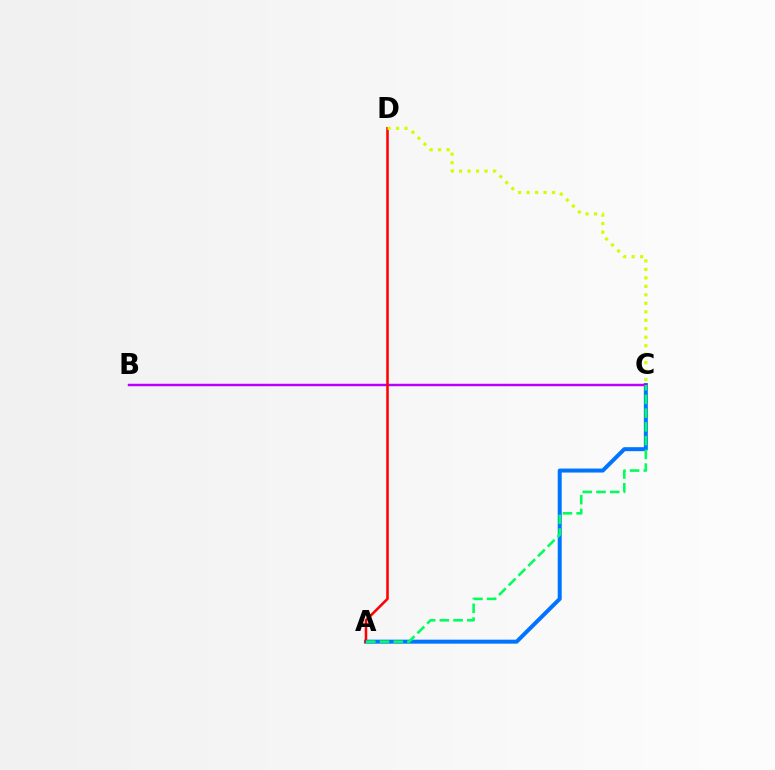{('A', 'C'): [{'color': '#0074ff', 'line_style': 'solid', 'thickness': 2.87}, {'color': '#00ff5c', 'line_style': 'dashed', 'thickness': 1.87}], ('B', 'C'): [{'color': '#b900ff', 'line_style': 'solid', 'thickness': 1.77}], ('A', 'D'): [{'color': '#ff0000', 'line_style': 'solid', 'thickness': 1.83}], ('C', 'D'): [{'color': '#d1ff00', 'line_style': 'dotted', 'thickness': 2.3}]}